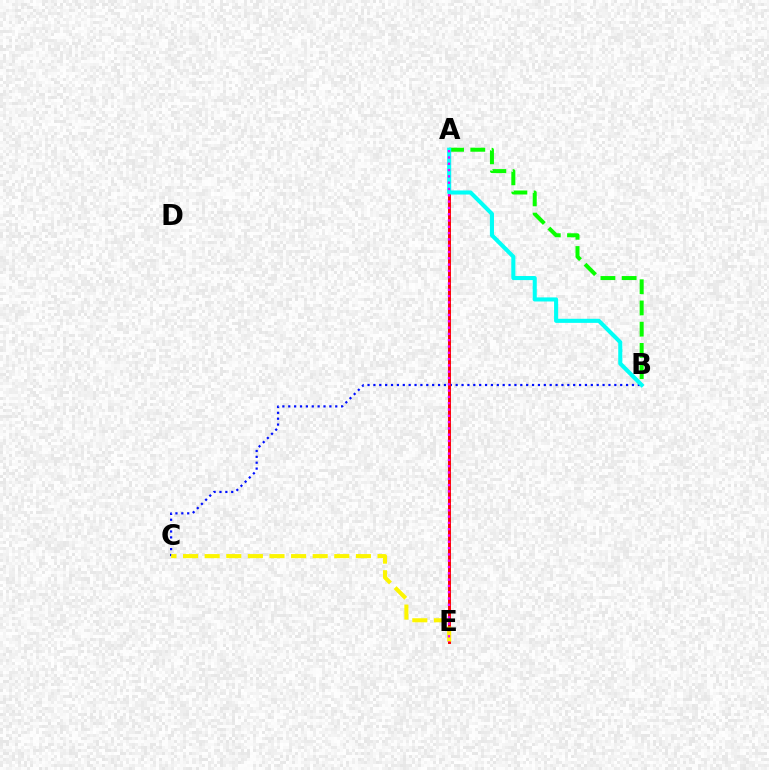{('B', 'C'): [{'color': '#0010ff', 'line_style': 'dotted', 'thickness': 1.6}], ('A', 'E'): [{'color': '#ff0000', 'line_style': 'solid', 'thickness': 2.11}, {'color': '#ee00ff', 'line_style': 'dotted', 'thickness': 1.71}], ('C', 'E'): [{'color': '#fcf500', 'line_style': 'dashed', 'thickness': 2.94}], ('A', 'B'): [{'color': '#08ff00', 'line_style': 'dashed', 'thickness': 2.88}, {'color': '#00fff6', 'line_style': 'solid', 'thickness': 2.94}]}